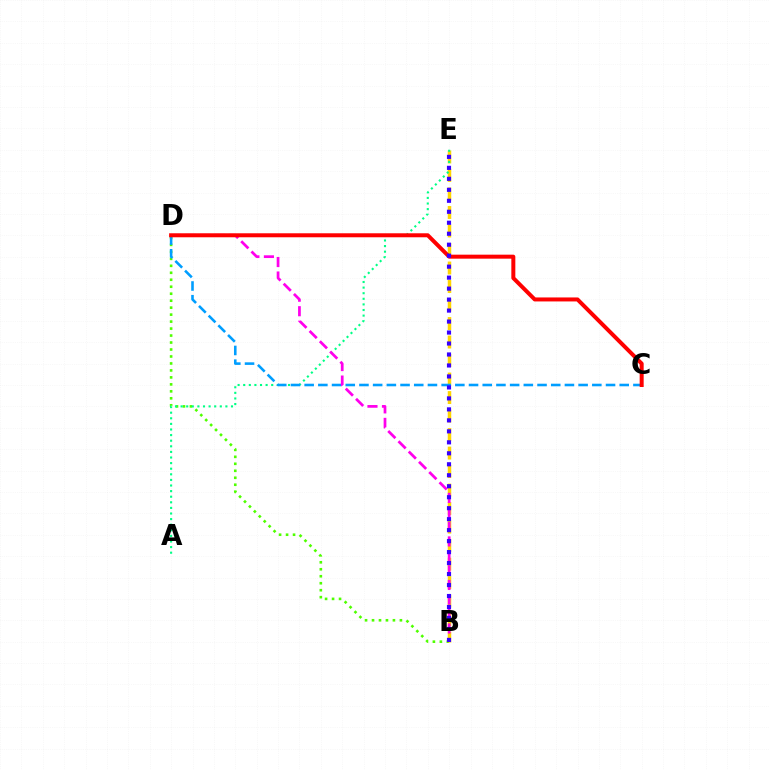{('B', 'D'): [{'color': '#4fff00', 'line_style': 'dotted', 'thickness': 1.89}, {'color': '#ff00ed', 'line_style': 'dashed', 'thickness': 1.97}], ('B', 'E'): [{'color': '#ffd500', 'line_style': 'dashed', 'thickness': 2.51}, {'color': '#3700ff', 'line_style': 'dotted', 'thickness': 2.98}], ('A', 'E'): [{'color': '#00ff86', 'line_style': 'dotted', 'thickness': 1.52}], ('C', 'D'): [{'color': '#009eff', 'line_style': 'dashed', 'thickness': 1.86}, {'color': '#ff0000', 'line_style': 'solid', 'thickness': 2.88}]}